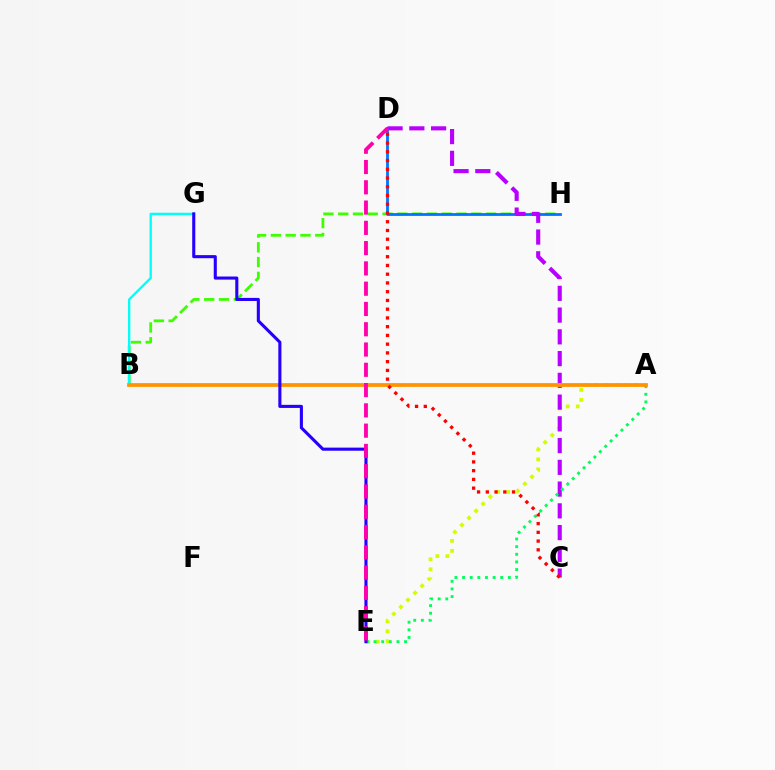{('A', 'E'): [{'color': '#d1ff00', 'line_style': 'dotted', 'thickness': 2.72}, {'color': '#00ff5c', 'line_style': 'dotted', 'thickness': 2.07}], ('B', 'H'): [{'color': '#3dff00', 'line_style': 'dashed', 'thickness': 2.01}], ('D', 'H'): [{'color': '#0074ff', 'line_style': 'solid', 'thickness': 1.99}], ('C', 'D'): [{'color': '#b900ff', 'line_style': 'dashed', 'thickness': 2.95}, {'color': '#ff0000', 'line_style': 'dotted', 'thickness': 2.38}], ('B', 'G'): [{'color': '#00fff6', 'line_style': 'solid', 'thickness': 1.67}], ('A', 'B'): [{'color': '#ff9400', 'line_style': 'solid', 'thickness': 2.7}], ('E', 'G'): [{'color': '#2500ff', 'line_style': 'solid', 'thickness': 2.22}], ('D', 'E'): [{'color': '#ff00ac', 'line_style': 'dashed', 'thickness': 2.75}]}